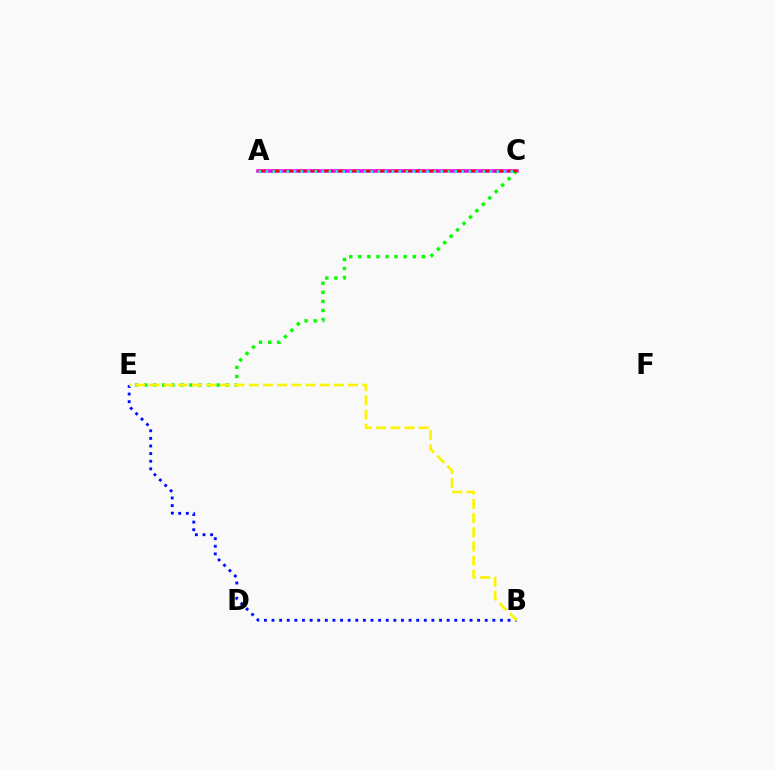{('A', 'C'): [{'color': '#ee00ff', 'line_style': 'solid', 'thickness': 2.55}, {'color': '#ff0000', 'line_style': 'dashed', 'thickness': 1.79}, {'color': '#00fff6', 'line_style': 'dotted', 'thickness': 1.9}], ('C', 'E'): [{'color': '#08ff00', 'line_style': 'dotted', 'thickness': 2.46}], ('B', 'E'): [{'color': '#0010ff', 'line_style': 'dotted', 'thickness': 2.07}, {'color': '#fcf500', 'line_style': 'dashed', 'thickness': 1.93}]}